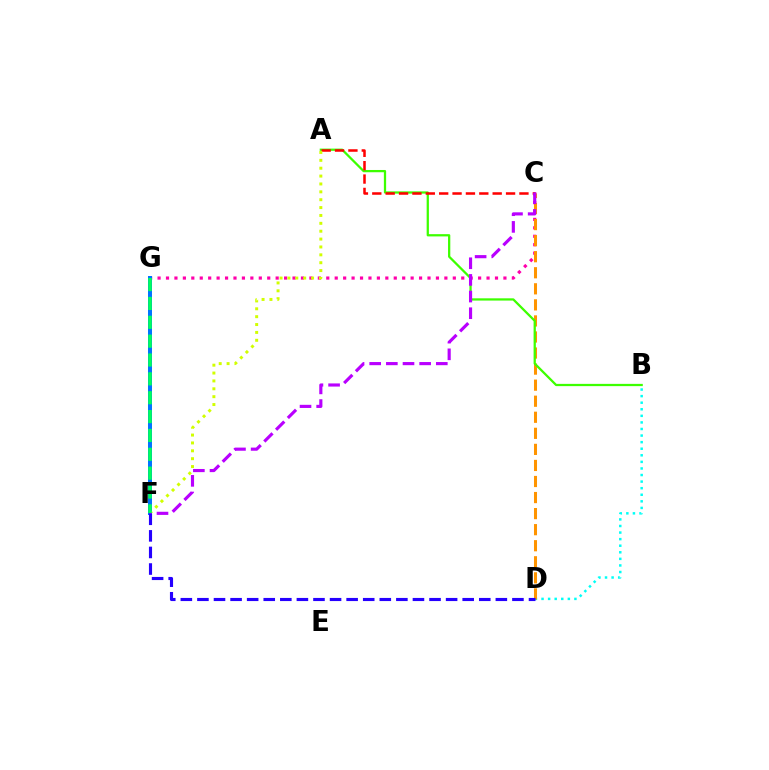{('B', 'D'): [{'color': '#00fff6', 'line_style': 'dotted', 'thickness': 1.79}], ('C', 'G'): [{'color': '#ff00ac', 'line_style': 'dotted', 'thickness': 2.29}], ('F', 'G'): [{'color': '#0074ff', 'line_style': 'solid', 'thickness': 2.87}, {'color': '#00ff5c', 'line_style': 'dashed', 'thickness': 2.56}], ('C', 'D'): [{'color': '#ff9400', 'line_style': 'dashed', 'thickness': 2.18}], ('A', 'B'): [{'color': '#3dff00', 'line_style': 'solid', 'thickness': 1.63}], ('A', 'C'): [{'color': '#ff0000', 'line_style': 'dashed', 'thickness': 1.82}], ('A', 'F'): [{'color': '#d1ff00', 'line_style': 'dotted', 'thickness': 2.14}], ('C', 'F'): [{'color': '#b900ff', 'line_style': 'dashed', 'thickness': 2.26}], ('D', 'F'): [{'color': '#2500ff', 'line_style': 'dashed', 'thickness': 2.25}]}